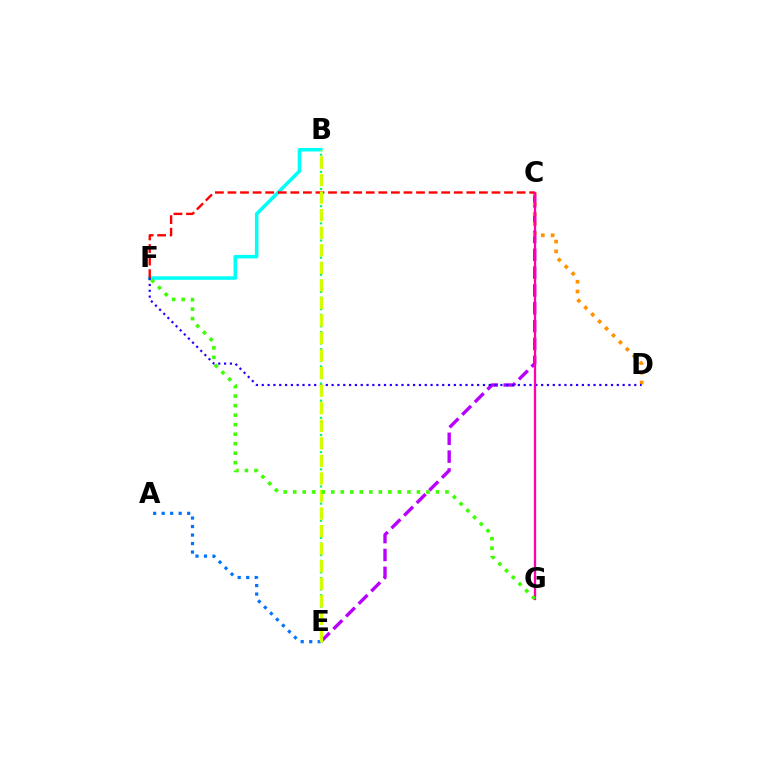{('C', 'E'): [{'color': '#b900ff', 'line_style': 'dashed', 'thickness': 2.42}], ('C', 'D'): [{'color': '#ff9400', 'line_style': 'dotted', 'thickness': 2.66}], ('B', 'F'): [{'color': '#00fff6', 'line_style': 'solid', 'thickness': 2.54}], ('D', 'F'): [{'color': '#2500ff', 'line_style': 'dotted', 'thickness': 1.58}], ('B', 'E'): [{'color': '#00ff5c', 'line_style': 'dotted', 'thickness': 1.55}, {'color': '#d1ff00', 'line_style': 'dashed', 'thickness': 2.38}], ('A', 'E'): [{'color': '#0074ff', 'line_style': 'dotted', 'thickness': 2.31}], ('C', 'F'): [{'color': '#ff0000', 'line_style': 'dashed', 'thickness': 1.71}], ('C', 'G'): [{'color': '#ff00ac', 'line_style': 'solid', 'thickness': 1.66}], ('F', 'G'): [{'color': '#3dff00', 'line_style': 'dotted', 'thickness': 2.59}]}